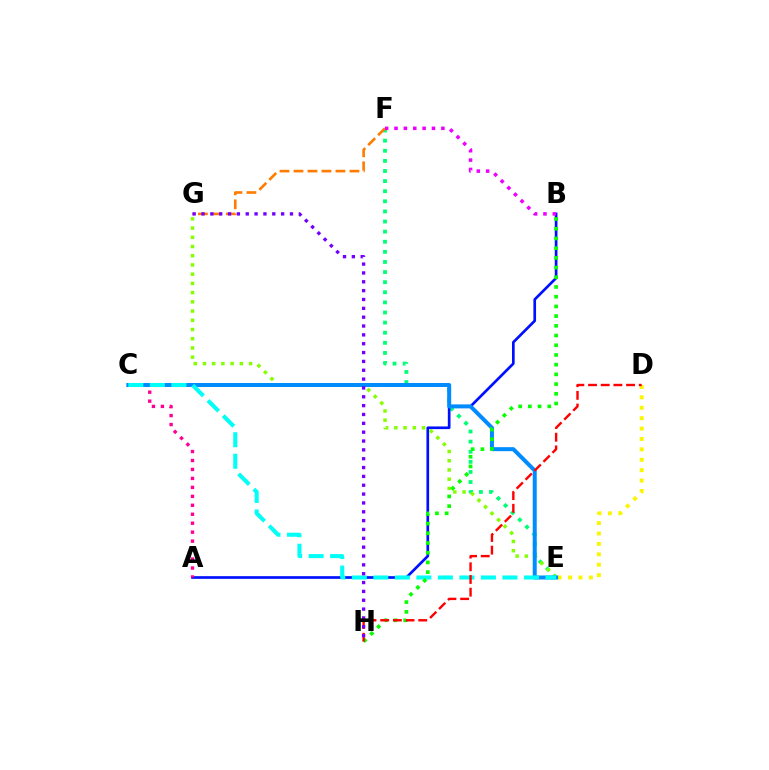{('E', 'F'): [{'color': '#00ff74', 'line_style': 'dotted', 'thickness': 2.75}], ('F', 'G'): [{'color': '#ff7c00', 'line_style': 'dashed', 'thickness': 1.9}], ('A', 'B'): [{'color': '#0010ff', 'line_style': 'solid', 'thickness': 1.93}], ('A', 'C'): [{'color': '#ff0094', 'line_style': 'dotted', 'thickness': 2.43}], ('E', 'G'): [{'color': '#84ff00', 'line_style': 'dotted', 'thickness': 2.5}], ('D', 'E'): [{'color': '#fcf500', 'line_style': 'dotted', 'thickness': 2.83}], ('C', 'E'): [{'color': '#008cff', 'line_style': 'solid', 'thickness': 2.88}, {'color': '#00fff6', 'line_style': 'dashed', 'thickness': 2.92}], ('B', 'H'): [{'color': '#08ff00', 'line_style': 'dotted', 'thickness': 2.64}], ('D', 'H'): [{'color': '#ff0000', 'line_style': 'dashed', 'thickness': 1.72}], ('B', 'F'): [{'color': '#ee00ff', 'line_style': 'dotted', 'thickness': 2.55}], ('G', 'H'): [{'color': '#7200ff', 'line_style': 'dotted', 'thickness': 2.4}]}